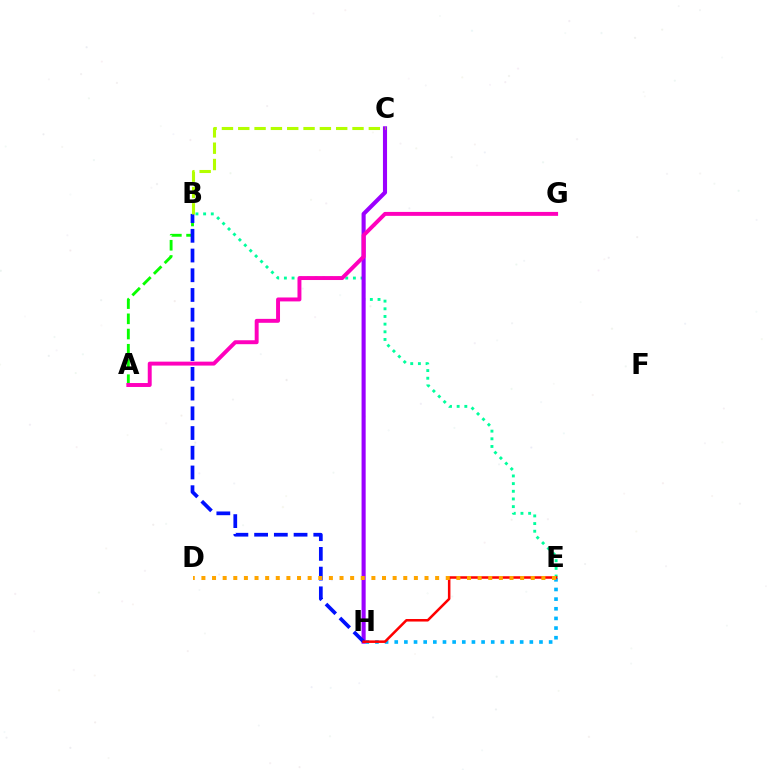{('B', 'E'): [{'color': '#00ff9d', 'line_style': 'dotted', 'thickness': 2.08}], ('A', 'B'): [{'color': '#08ff00', 'line_style': 'dashed', 'thickness': 2.07}], ('E', 'H'): [{'color': '#00b5ff', 'line_style': 'dotted', 'thickness': 2.62}, {'color': '#ff0000', 'line_style': 'solid', 'thickness': 1.82}], ('C', 'H'): [{'color': '#9b00ff', 'line_style': 'solid', 'thickness': 2.95}], ('B', 'H'): [{'color': '#0010ff', 'line_style': 'dashed', 'thickness': 2.68}], ('B', 'C'): [{'color': '#b3ff00', 'line_style': 'dashed', 'thickness': 2.22}], ('D', 'E'): [{'color': '#ffa500', 'line_style': 'dotted', 'thickness': 2.89}], ('A', 'G'): [{'color': '#ff00bd', 'line_style': 'solid', 'thickness': 2.83}]}